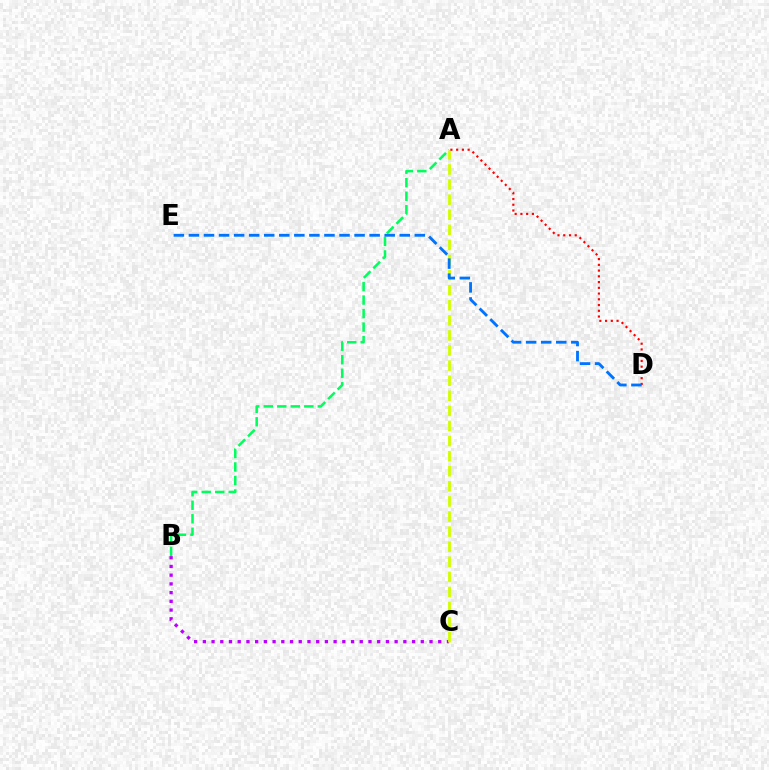{('A', 'B'): [{'color': '#00ff5c', 'line_style': 'dashed', 'thickness': 1.84}], ('B', 'C'): [{'color': '#b900ff', 'line_style': 'dotted', 'thickness': 2.37}], ('A', 'C'): [{'color': '#d1ff00', 'line_style': 'dashed', 'thickness': 2.05}], ('A', 'D'): [{'color': '#ff0000', 'line_style': 'dotted', 'thickness': 1.56}], ('D', 'E'): [{'color': '#0074ff', 'line_style': 'dashed', 'thickness': 2.05}]}